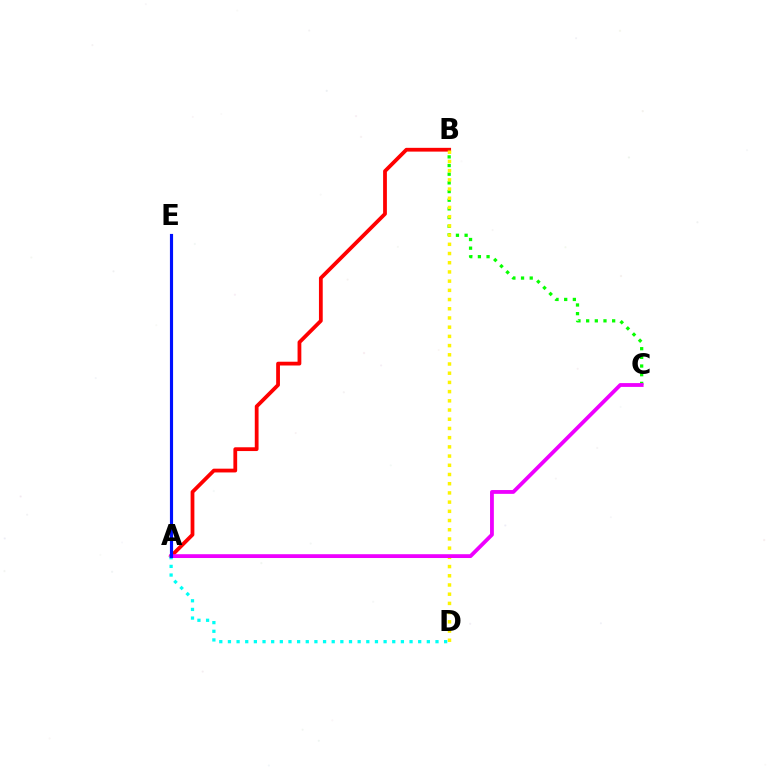{('A', 'B'): [{'color': '#ff0000', 'line_style': 'solid', 'thickness': 2.72}], ('B', 'C'): [{'color': '#08ff00', 'line_style': 'dotted', 'thickness': 2.36}], ('B', 'D'): [{'color': '#fcf500', 'line_style': 'dotted', 'thickness': 2.5}], ('A', 'C'): [{'color': '#ee00ff', 'line_style': 'solid', 'thickness': 2.75}], ('A', 'D'): [{'color': '#00fff6', 'line_style': 'dotted', 'thickness': 2.35}], ('A', 'E'): [{'color': '#0010ff', 'line_style': 'solid', 'thickness': 2.27}]}